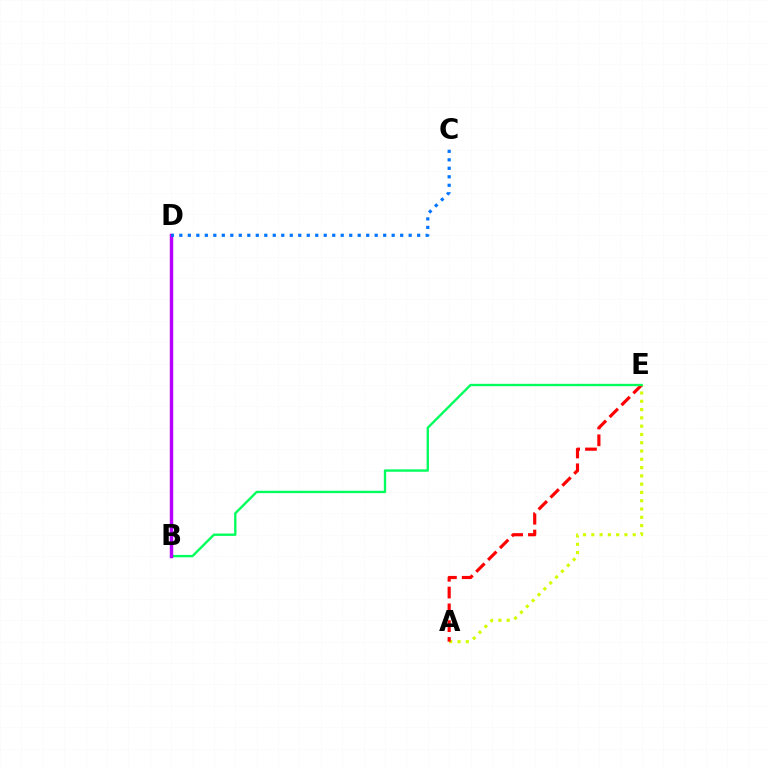{('A', 'E'): [{'color': '#d1ff00', 'line_style': 'dotted', 'thickness': 2.25}, {'color': '#ff0000', 'line_style': 'dashed', 'thickness': 2.28}], ('B', 'E'): [{'color': '#00ff5c', 'line_style': 'solid', 'thickness': 1.69}], ('B', 'D'): [{'color': '#b900ff', 'line_style': 'solid', 'thickness': 2.49}], ('C', 'D'): [{'color': '#0074ff', 'line_style': 'dotted', 'thickness': 2.31}]}